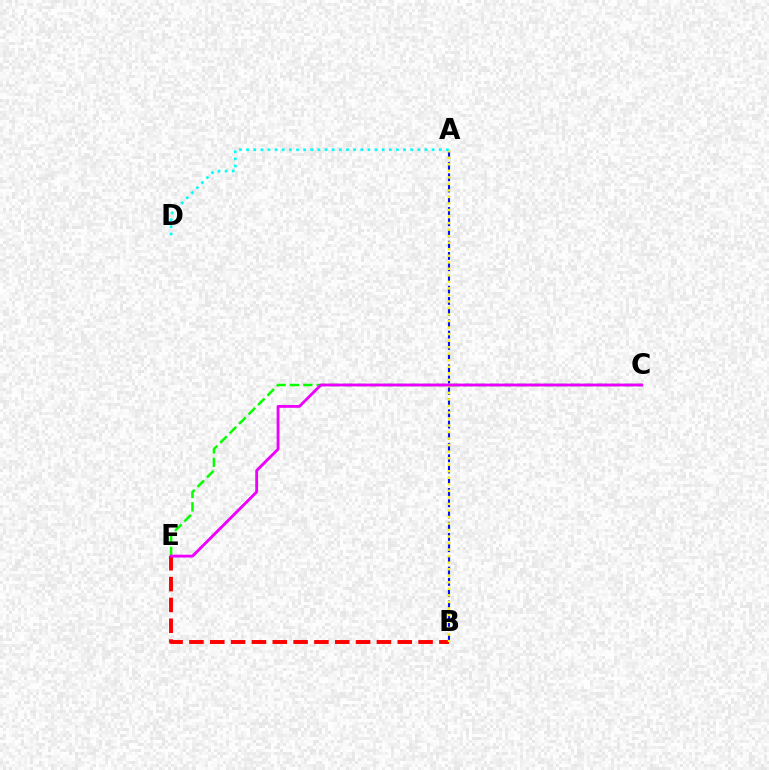{('A', 'B'): [{'color': '#0010ff', 'line_style': 'dashed', 'thickness': 1.53}, {'color': '#fcf500', 'line_style': 'dotted', 'thickness': 1.77}], ('B', 'E'): [{'color': '#ff0000', 'line_style': 'dashed', 'thickness': 2.83}], ('C', 'E'): [{'color': '#08ff00', 'line_style': 'dashed', 'thickness': 1.81}, {'color': '#ee00ff', 'line_style': 'solid', 'thickness': 2.04}], ('A', 'D'): [{'color': '#00fff6', 'line_style': 'dotted', 'thickness': 1.94}]}